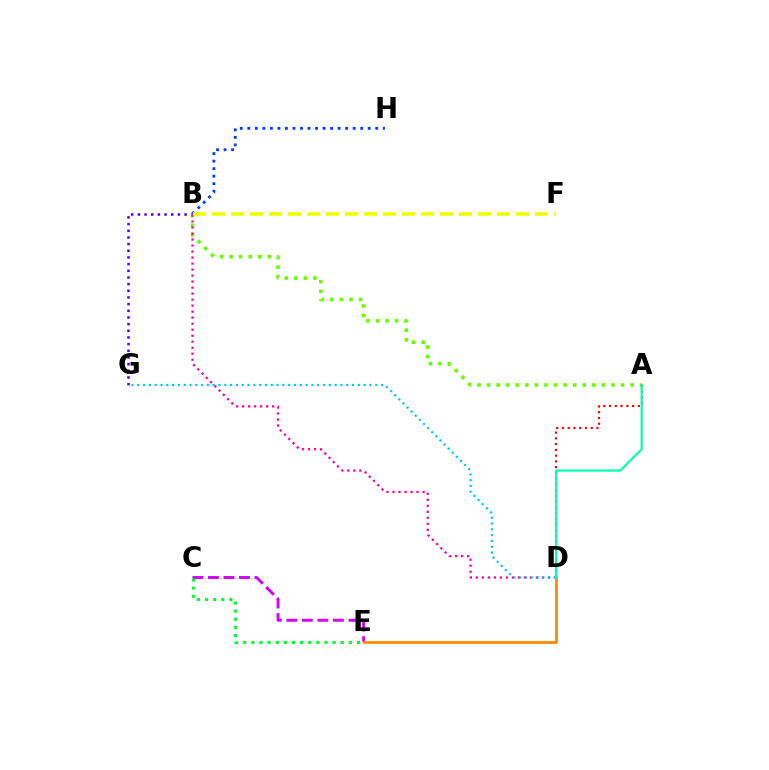{('B', 'G'): [{'color': '#4f00ff', 'line_style': 'dotted', 'thickness': 1.81}], ('A', 'D'): [{'color': '#ff0000', 'line_style': 'dotted', 'thickness': 1.57}, {'color': '#00ffaf', 'line_style': 'solid', 'thickness': 1.58}], ('A', 'B'): [{'color': '#66ff00', 'line_style': 'dotted', 'thickness': 2.6}], ('C', 'E'): [{'color': '#d600ff', 'line_style': 'dashed', 'thickness': 2.11}, {'color': '#00ff27', 'line_style': 'dotted', 'thickness': 2.21}], ('B', 'D'): [{'color': '#ff00a0', 'line_style': 'dotted', 'thickness': 1.63}], ('B', 'H'): [{'color': '#003fff', 'line_style': 'dotted', 'thickness': 2.04}], ('D', 'E'): [{'color': '#ff8800', 'line_style': 'solid', 'thickness': 1.98}], ('D', 'G'): [{'color': '#00c7ff', 'line_style': 'dotted', 'thickness': 1.58}], ('B', 'F'): [{'color': '#eeff00', 'line_style': 'dashed', 'thickness': 2.58}]}